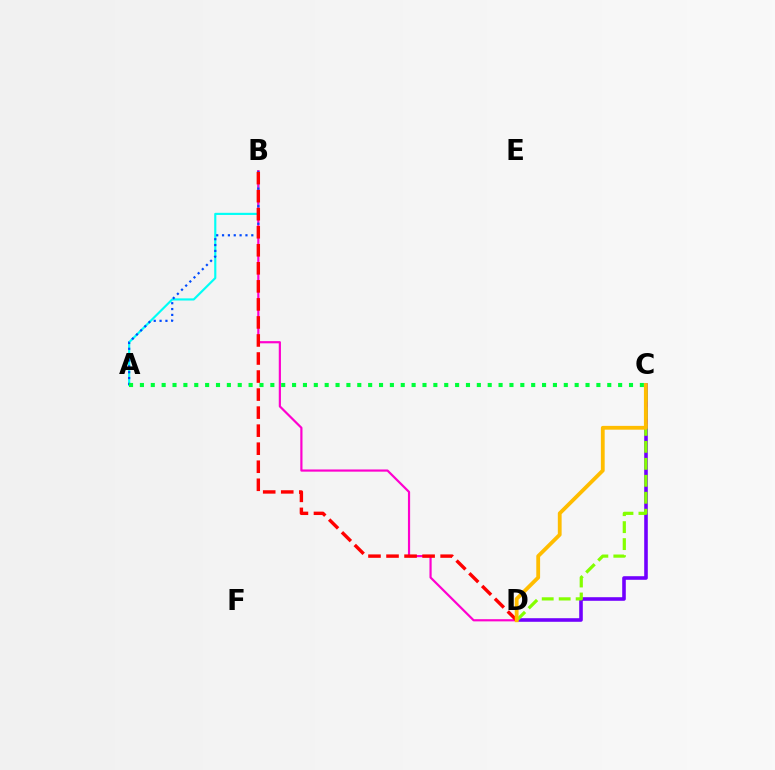{('A', 'B'): [{'color': '#00fff6', 'line_style': 'solid', 'thickness': 1.55}, {'color': '#004bff', 'line_style': 'dotted', 'thickness': 1.59}], ('B', 'D'): [{'color': '#ff00cf', 'line_style': 'solid', 'thickness': 1.58}, {'color': '#ff0000', 'line_style': 'dashed', 'thickness': 2.45}], ('C', 'D'): [{'color': '#7200ff', 'line_style': 'solid', 'thickness': 2.58}, {'color': '#84ff00', 'line_style': 'dashed', 'thickness': 2.31}, {'color': '#ffbd00', 'line_style': 'solid', 'thickness': 2.74}], ('A', 'C'): [{'color': '#00ff39', 'line_style': 'dotted', 'thickness': 2.95}]}